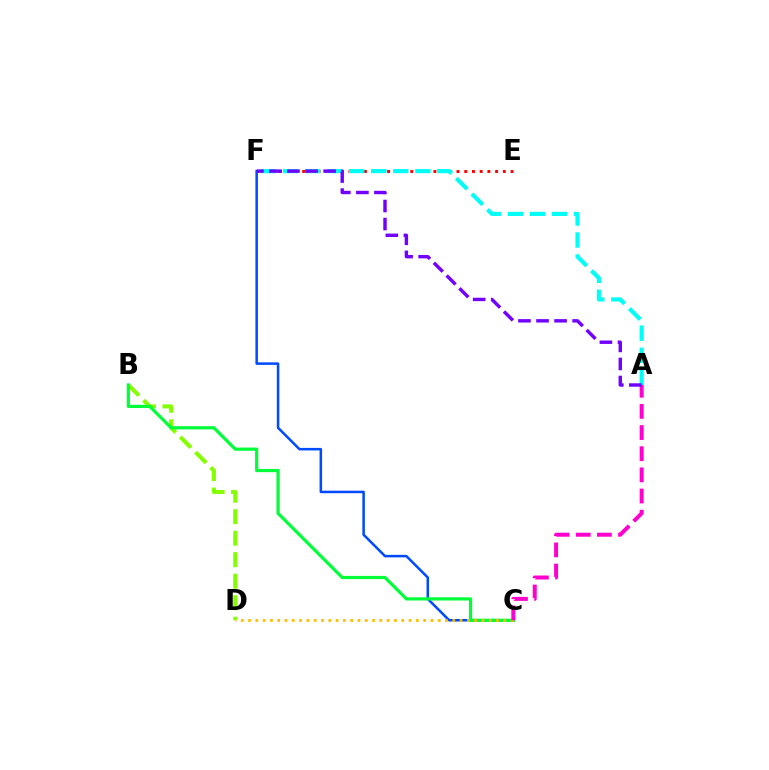{('C', 'F'): [{'color': '#004bff', 'line_style': 'solid', 'thickness': 1.82}], ('E', 'F'): [{'color': '#ff0000', 'line_style': 'dotted', 'thickness': 2.1}], ('A', 'F'): [{'color': '#00fff6', 'line_style': 'dashed', 'thickness': 3.0}, {'color': '#7200ff', 'line_style': 'dashed', 'thickness': 2.45}], ('B', 'D'): [{'color': '#84ff00', 'line_style': 'dashed', 'thickness': 2.92}], ('B', 'C'): [{'color': '#00ff39', 'line_style': 'solid', 'thickness': 2.31}], ('C', 'D'): [{'color': '#ffbd00', 'line_style': 'dotted', 'thickness': 1.98}], ('A', 'C'): [{'color': '#ff00cf', 'line_style': 'dashed', 'thickness': 2.87}]}